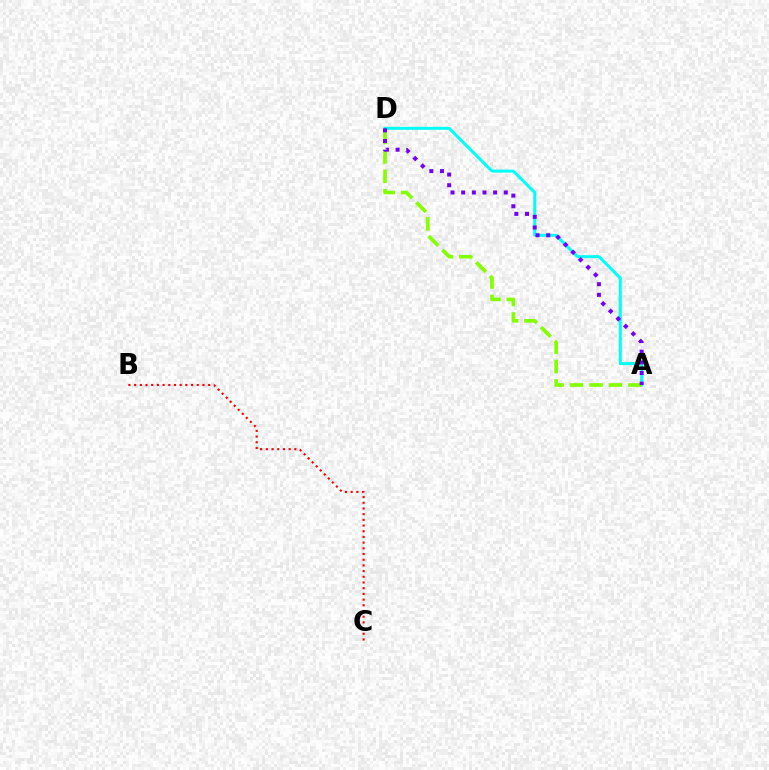{('A', 'D'): [{'color': '#00fff6', 'line_style': 'solid', 'thickness': 2.15}, {'color': '#84ff00', 'line_style': 'dashed', 'thickness': 2.64}, {'color': '#7200ff', 'line_style': 'dotted', 'thickness': 2.89}], ('B', 'C'): [{'color': '#ff0000', 'line_style': 'dotted', 'thickness': 1.55}]}